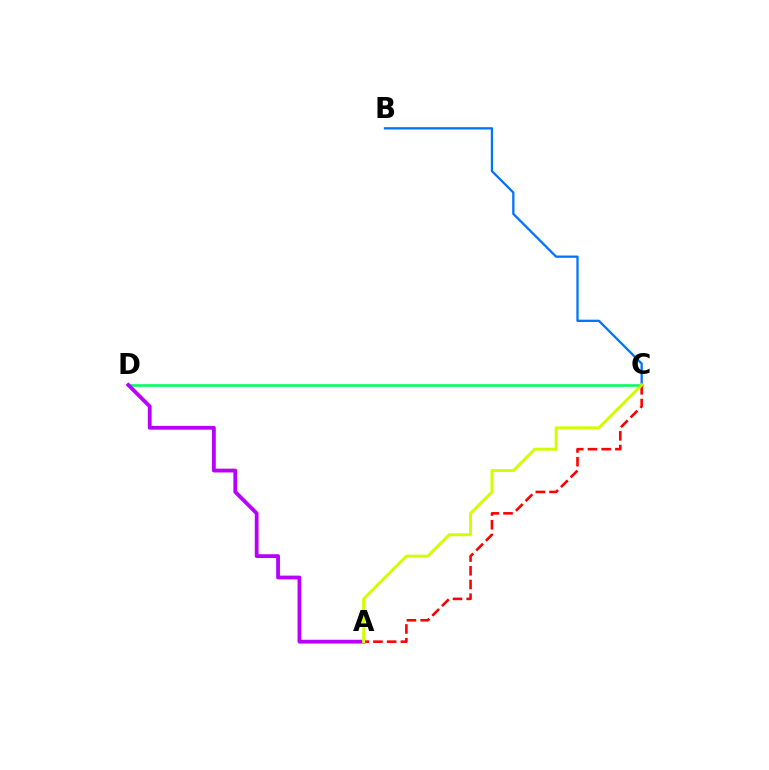{('B', 'C'): [{'color': '#0074ff', 'line_style': 'solid', 'thickness': 1.65}], ('C', 'D'): [{'color': '#00ff5c', 'line_style': 'solid', 'thickness': 1.89}], ('A', 'D'): [{'color': '#b900ff', 'line_style': 'solid', 'thickness': 2.74}], ('A', 'C'): [{'color': '#ff0000', 'line_style': 'dashed', 'thickness': 1.86}, {'color': '#d1ff00', 'line_style': 'solid', 'thickness': 2.12}]}